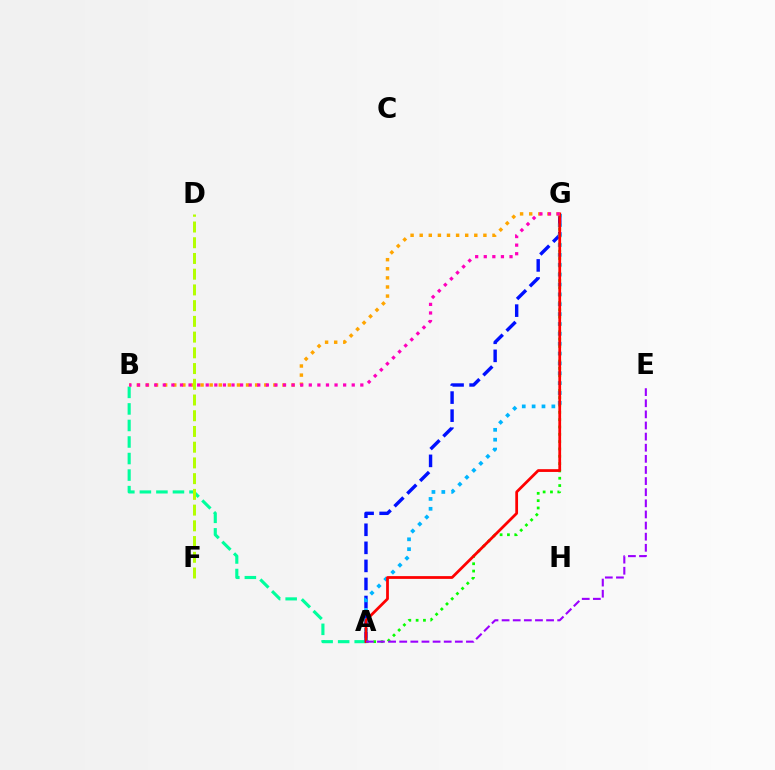{('A', 'B'): [{'color': '#00ff9d', 'line_style': 'dashed', 'thickness': 2.25}], ('A', 'G'): [{'color': '#08ff00', 'line_style': 'dotted', 'thickness': 1.99}, {'color': '#0010ff', 'line_style': 'dashed', 'thickness': 2.45}, {'color': '#00b5ff', 'line_style': 'dotted', 'thickness': 2.68}, {'color': '#ff0000', 'line_style': 'solid', 'thickness': 1.99}], ('B', 'G'): [{'color': '#ffa500', 'line_style': 'dotted', 'thickness': 2.47}, {'color': '#ff00bd', 'line_style': 'dotted', 'thickness': 2.33}], ('D', 'F'): [{'color': '#b3ff00', 'line_style': 'dashed', 'thickness': 2.14}], ('A', 'E'): [{'color': '#9b00ff', 'line_style': 'dashed', 'thickness': 1.51}]}